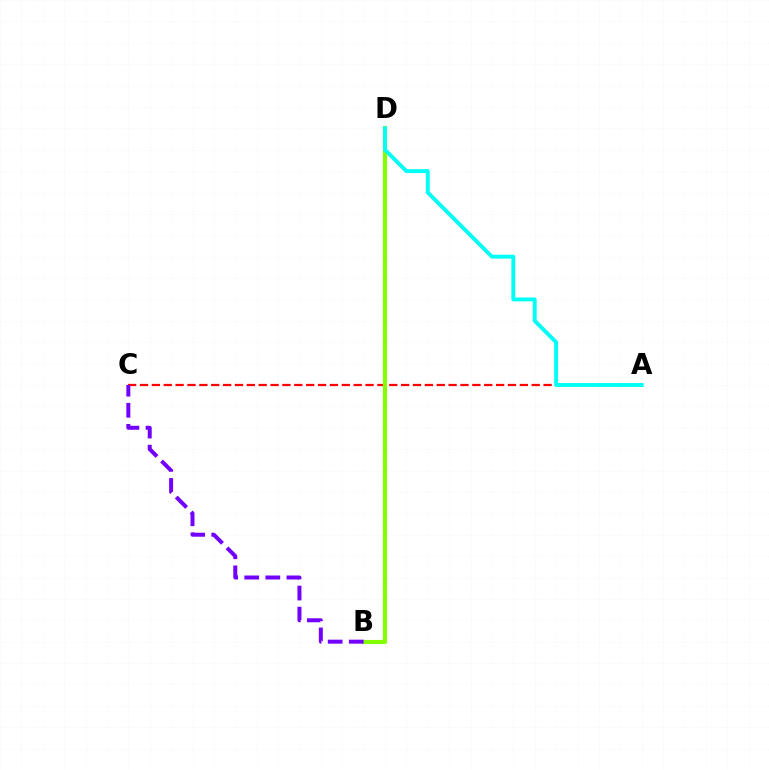{('A', 'C'): [{'color': '#ff0000', 'line_style': 'dashed', 'thickness': 1.61}], ('B', 'D'): [{'color': '#84ff00', 'line_style': 'solid', 'thickness': 2.97}], ('A', 'D'): [{'color': '#00fff6', 'line_style': 'solid', 'thickness': 2.82}], ('B', 'C'): [{'color': '#7200ff', 'line_style': 'dashed', 'thickness': 2.86}]}